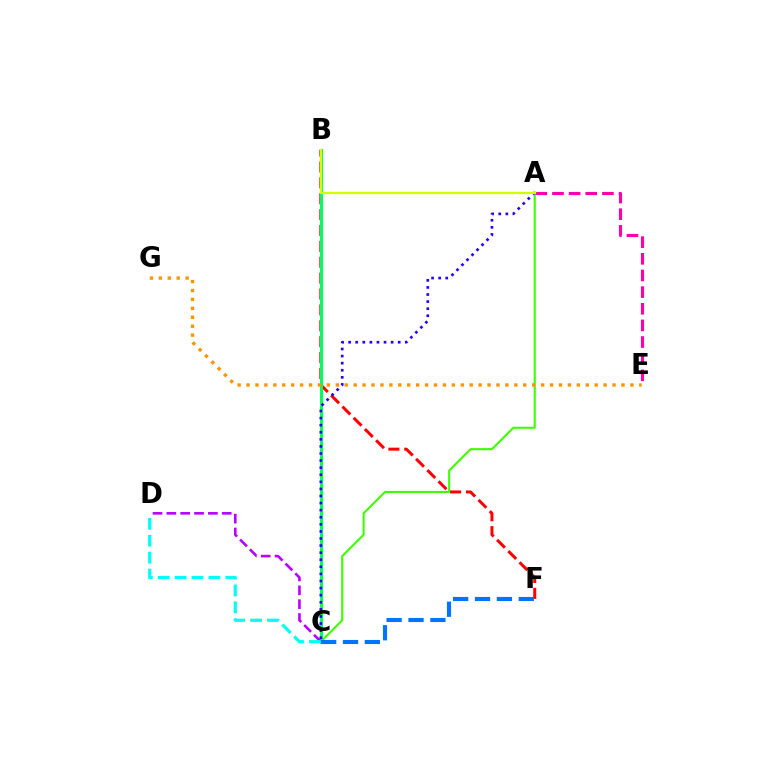{('A', 'C'): [{'color': '#3dff00', 'line_style': 'solid', 'thickness': 1.51}, {'color': '#2500ff', 'line_style': 'dotted', 'thickness': 1.92}], ('B', 'F'): [{'color': '#ff0000', 'line_style': 'dashed', 'thickness': 2.16}], ('B', 'C'): [{'color': '#00ff5c', 'line_style': 'solid', 'thickness': 2.2}], ('C', 'D'): [{'color': '#b900ff', 'line_style': 'dashed', 'thickness': 1.88}, {'color': '#00fff6', 'line_style': 'dashed', 'thickness': 2.3}], ('A', 'E'): [{'color': '#ff00ac', 'line_style': 'dashed', 'thickness': 2.26}], ('C', 'F'): [{'color': '#0074ff', 'line_style': 'dashed', 'thickness': 2.97}], ('E', 'G'): [{'color': '#ff9400', 'line_style': 'dotted', 'thickness': 2.43}], ('A', 'B'): [{'color': '#d1ff00', 'line_style': 'solid', 'thickness': 1.63}]}